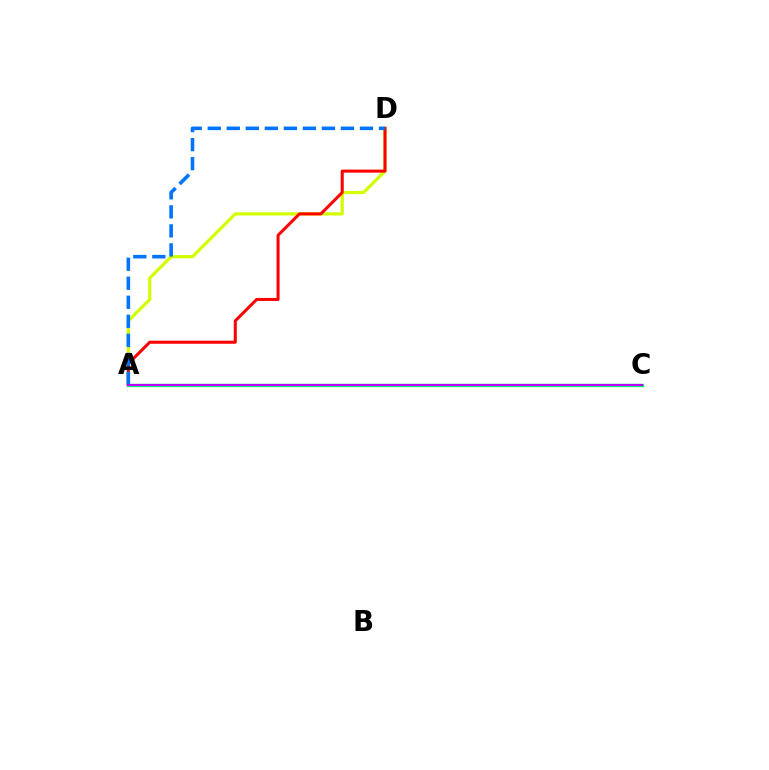{('A', 'D'): [{'color': '#d1ff00', 'line_style': 'solid', 'thickness': 2.31}, {'color': '#ff0000', 'line_style': 'solid', 'thickness': 2.18}, {'color': '#0074ff', 'line_style': 'dashed', 'thickness': 2.58}], ('A', 'C'): [{'color': '#00ff5c', 'line_style': 'solid', 'thickness': 2.4}, {'color': '#b900ff', 'line_style': 'solid', 'thickness': 1.55}]}